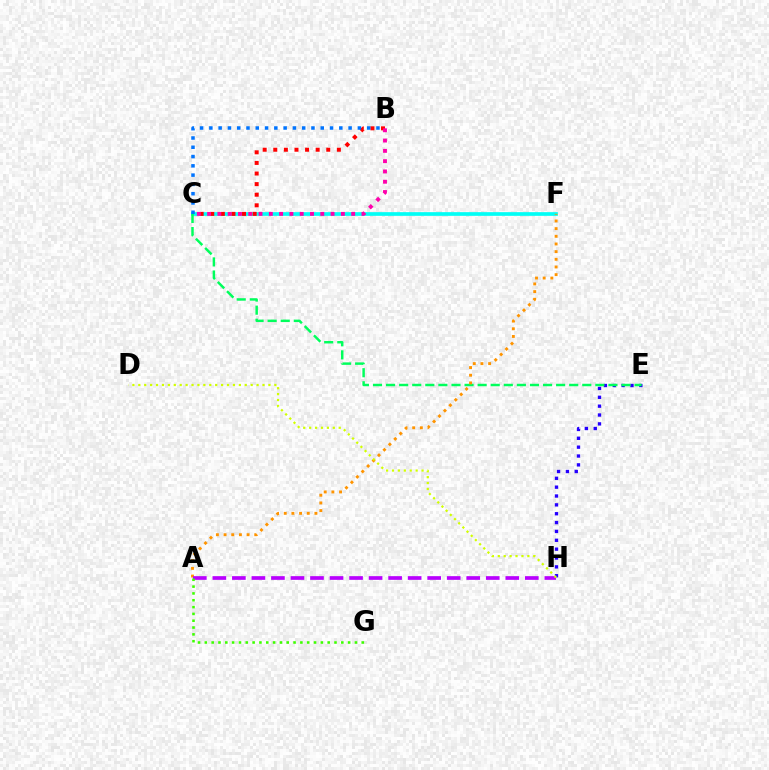{('C', 'F'): [{'color': '#00fff6', 'line_style': 'solid', 'thickness': 2.65}], ('E', 'H'): [{'color': '#2500ff', 'line_style': 'dotted', 'thickness': 2.41}], ('B', 'C'): [{'color': '#ff0000', 'line_style': 'dotted', 'thickness': 2.88}, {'color': '#0074ff', 'line_style': 'dotted', 'thickness': 2.52}, {'color': '#ff00ac', 'line_style': 'dotted', 'thickness': 2.8}], ('C', 'E'): [{'color': '#00ff5c', 'line_style': 'dashed', 'thickness': 1.78}], ('A', 'F'): [{'color': '#ff9400', 'line_style': 'dotted', 'thickness': 2.08}], ('A', 'H'): [{'color': '#b900ff', 'line_style': 'dashed', 'thickness': 2.65}], ('D', 'H'): [{'color': '#d1ff00', 'line_style': 'dotted', 'thickness': 1.61}], ('A', 'G'): [{'color': '#3dff00', 'line_style': 'dotted', 'thickness': 1.85}]}